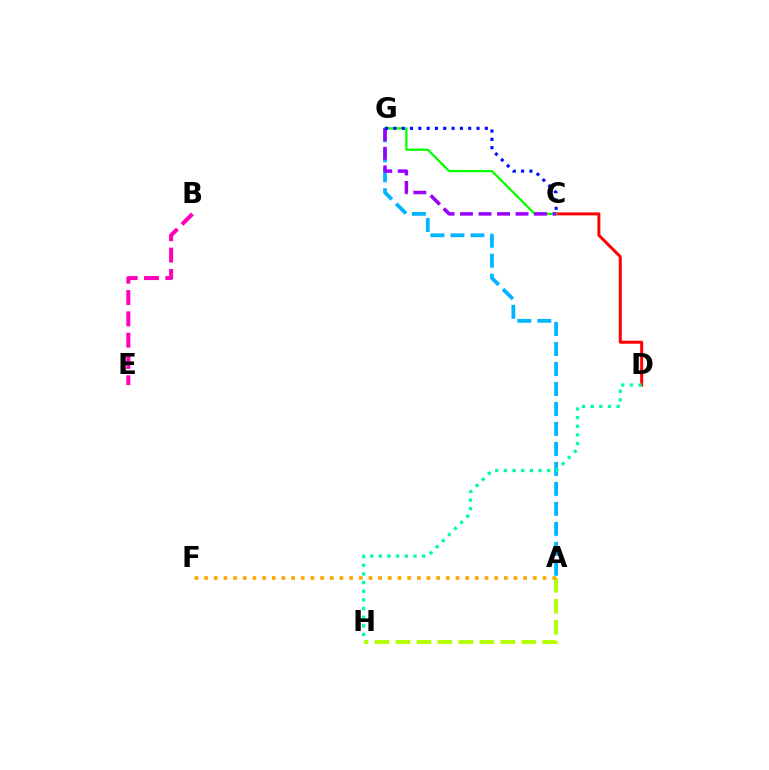{('C', 'D'): [{'color': '#ff0000', 'line_style': 'solid', 'thickness': 2.15}], ('A', 'H'): [{'color': '#b3ff00', 'line_style': 'dashed', 'thickness': 2.85}], ('A', 'G'): [{'color': '#00b5ff', 'line_style': 'dashed', 'thickness': 2.71}], ('D', 'H'): [{'color': '#00ff9d', 'line_style': 'dotted', 'thickness': 2.35}], ('A', 'F'): [{'color': '#ffa500', 'line_style': 'dotted', 'thickness': 2.63}], ('C', 'G'): [{'color': '#08ff00', 'line_style': 'solid', 'thickness': 1.62}, {'color': '#9b00ff', 'line_style': 'dashed', 'thickness': 2.51}, {'color': '#0010ff', 'line_style': 'dotted', 'thickness': 2.26}], ('B', 'E'): [{'color': '#ff00bd', 'line_style': 'dashed', 'thickness': 2.89}]}